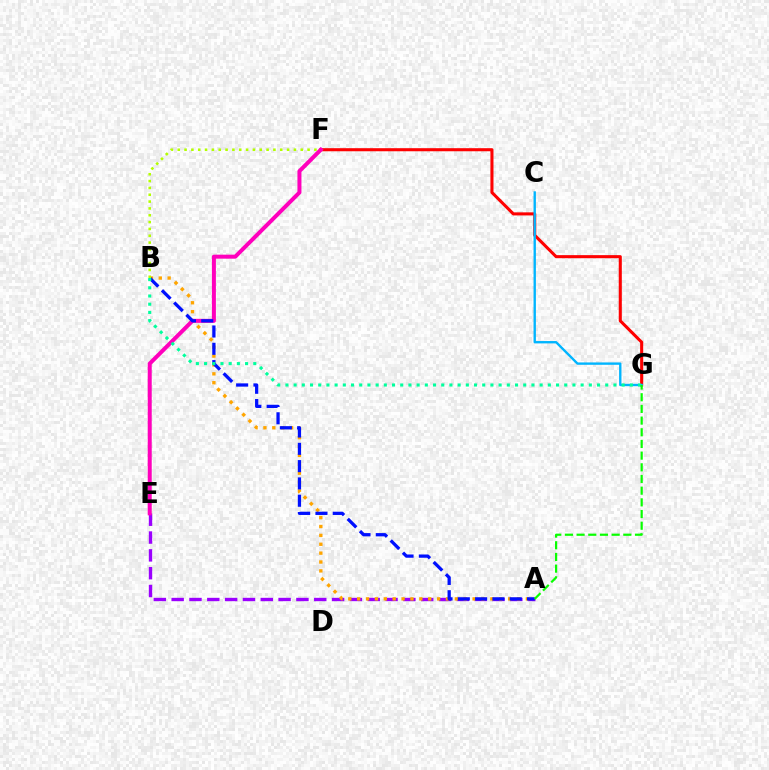{('F', 'G'): [{'color': '#ff0000', 'line_style': 'solid', 'thickness': 2.21}], ('A', 'E'): [{'color': '#9b00ff', 'line_style': 'dashed', 'thickness': 2.42}], ('C', 'G'): [{'color': '#00b5ff', 'line_style': 'solid', 'thickness': 1.7}], ('A', 'B'): [{'color': '#ffa500', 'line_style': 'dotted', 'thickness': 2.41}, {'color': '#0010ff', 'line_style': 'dashed', 'thickness': 2.35}], ('E', 'F'): [{'color': '#ff00bd', 'line_style': 'solid', 'thickness': 2.88}], ('B', 'F'): [{'color': '#b3ff00', 'line_style': 'dotted', 'thickness': 1.86}], ('B', 'G'): [{'color': '#00ff9d', 'line_style': 'dotted', 'thickness': 2.23}], ('A', 'G'): [{'color': '#08ff00', 'line_style': 'dashed', 'thickness': 1.59}]}